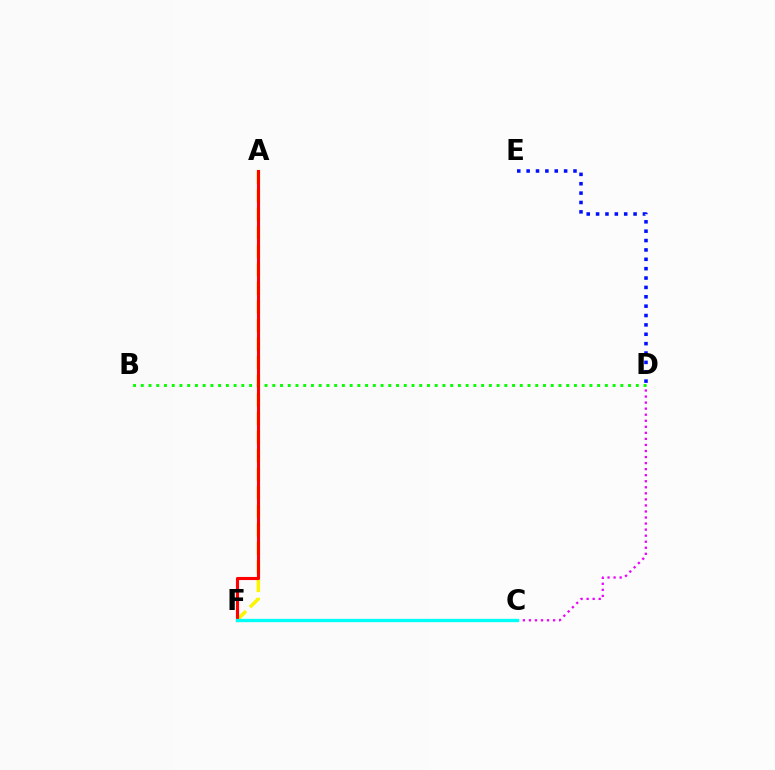{('C', 'D'): [{'color': '#ee00ff', 'line_style': 'dotted', 'thickness': 1.64}], ('A', 'F'): [{'color': '#fcf500', 'line_style': 'dashed', 'thickness': 2.52}, {'color': '#ff0000', 'line_style': 'solid', 'thickness': 2.24}], ('D', 'E'): [{'color': '#0010ff', 'line_style': 'dotted', 'thickness': 2.55}], ('B', 'D'): [{'color': '#08ff00', 'line_style': 'dotted', 'thickness': 2.1}], ('C', 'F'): [{'color': '#00fff6', 'line_style': 'solid', 'thickness': 2.4}]}